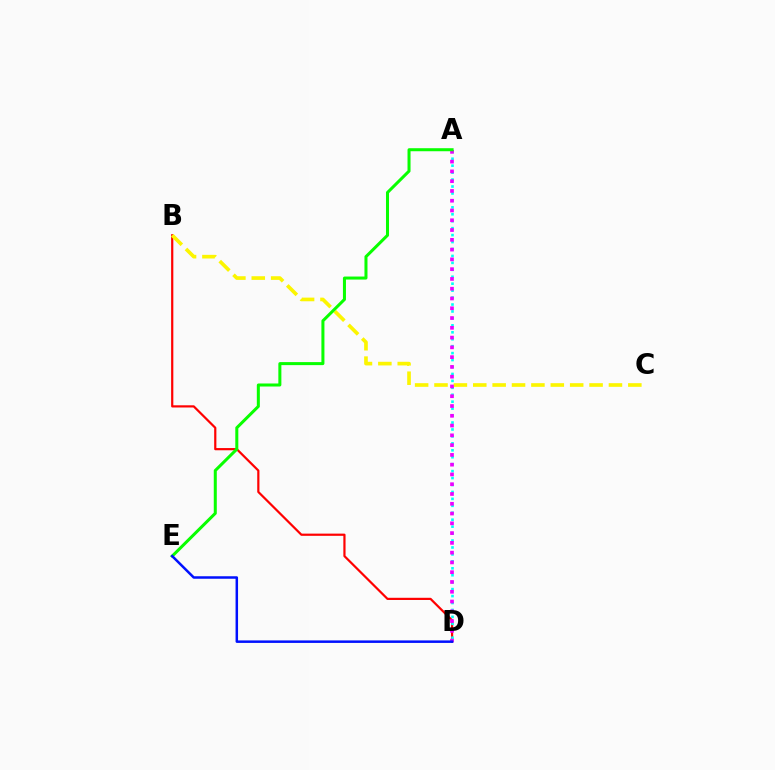{('B', 'D'): [{'color': '#ff0000', 'line_style': 'solid', 'thickness': 1.59}], ('A', 'D'): [{'color': '#00fff6', 'line_style': 'dotted', 'thickness': 1.89}, {'color': '#ee00ff', 'line_style': 'dotted', 'thickness': 2.66}], ('B', 'C'): [{'color': '#fcf500', 'line_style': 'dashed', 'thickness': 2.63}], ('A', 'E'): [{'color': '#08ff00', 'line_style': 'solid', 'thickness': 2.18}], ('D', 'E'): [{'color': '#0010ff', 'line_style': 'solid', 'thickness': 1.8}]}